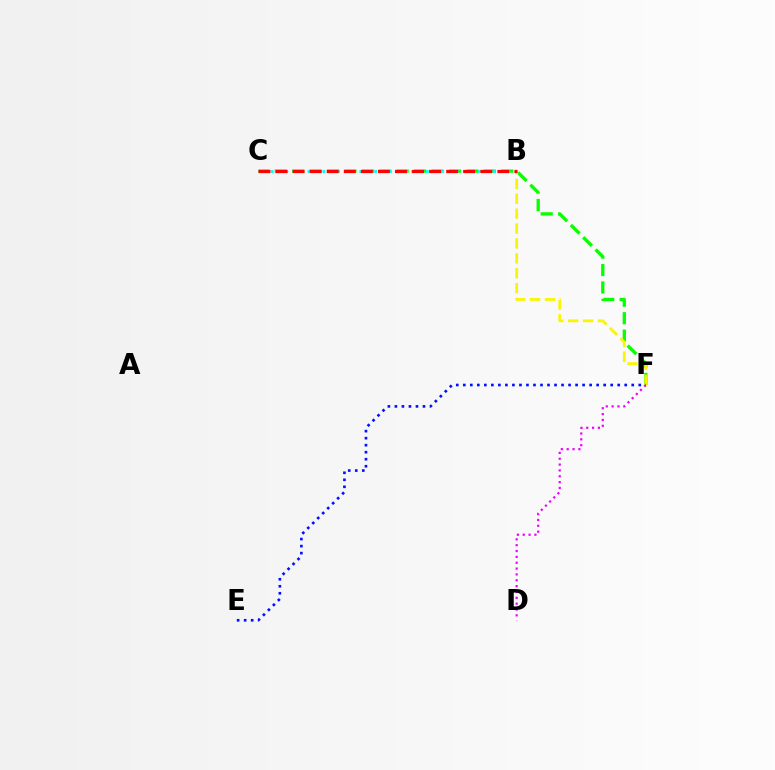{('C', 'F'): [{'color': '#08ff00', 'line_style': 'dashed', 'thickness': 2.37}], ('B', 'F'): [{'color': '#fcf500', 'line_style': 'dashed', 'thickness': 2.02}], ('B', 'C'): [{'color': '#00fff6', 'line_style': 'dotted', 'thickness': 2.01}, {'color': '#ff0000', 'line_style': 'dashed', 'thickness': 2.32}], ('E', 'F'): [{'color': '#0010ff', 'line_style': 'dotted', 'thickness': 1.91}], ('D', 'F'): [{'color': '#ee00ff', 'line_style': 'dotted', 'thickness': 1.59}]}